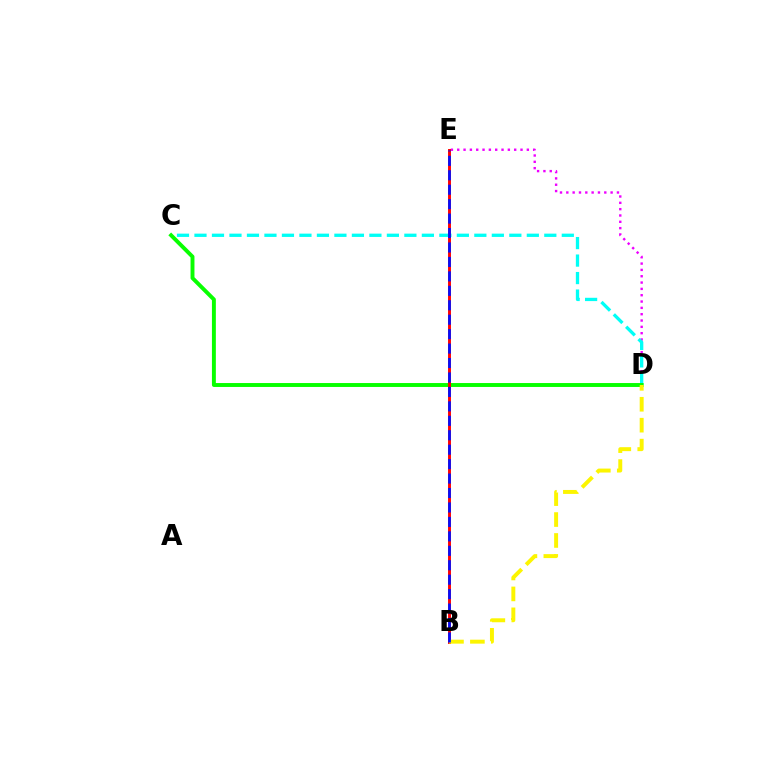{('D', 'E'): [{'color': '#ee00ff', 'line_style': 'dotted', 'thickness': 1.72}], ('C', 'D'): [{'color': '#00fff6', 'line_style': 'dashed', 'thickness': 2.38}, {'color': '#08ff00', 'line_style': 'solid', 'thickness': 2.82}], ('B', 'E'): [{'color': '#ff0000', 'line_style': 'solid', 'thickness': 2.11}, {'color': '#0010ff', 'line_style': 'dashed', 'thickness': 1.96}], ('B', 'D'): [{'color': '#fcf500', 'line_style': 'dashed', 'thickness': 2.84}]}